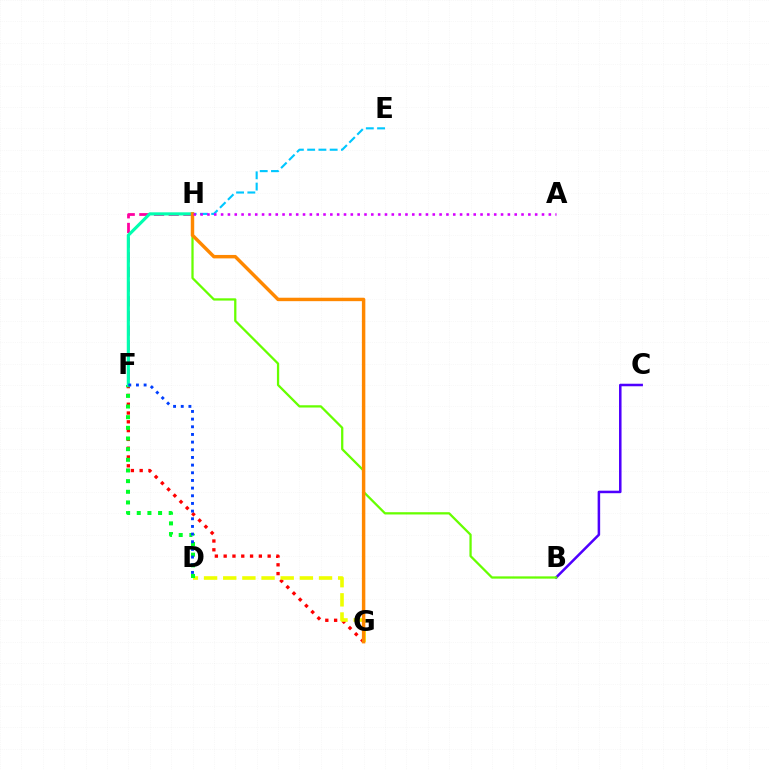{('E', 'H'): [{'color': '#00c7ff', 'line_style': 'dashed', 'thickness': 1.53}], ('F', 'H'): [{'color': '#ff00a0', 'line_style': 'dashed', 'thickness': 1.99}, {'color': '#00ffaf', 'line_style': 'solid', 'thickness': 2.26}], ('F', 'G'): [{'color': '#ff0000', 'line_style': 'dotted', 'thickness': 2.39}], ('B', 'C'): [{'color': '#4f00ff', 'line_style': 'solid', 'thickness': 1.82}], ('D', 'G'): [{'color': '#eeff00', 'line_style': 'dashed', 'thickness': 2.6}], ('D', 'F'): [{'color': '#00ff27', 'line_style': 'dotted', 'thickness': 2.9}, {'color': '#003fff', 'line_style': 'dotted', 'thickness': 2.08}], ('B', 'H'): [{'color': '#66ff00', 'line_style': 'solid', 'thickness': 1.63}], ('G', 'H'): [{'color': '#ff8800', 'line_style': 'solid', 'thickness': 2.48}], ('A', 'H'): [{'color': '#d600ff', 'line_style': 'dotted', 'thickness': 1.86}]}